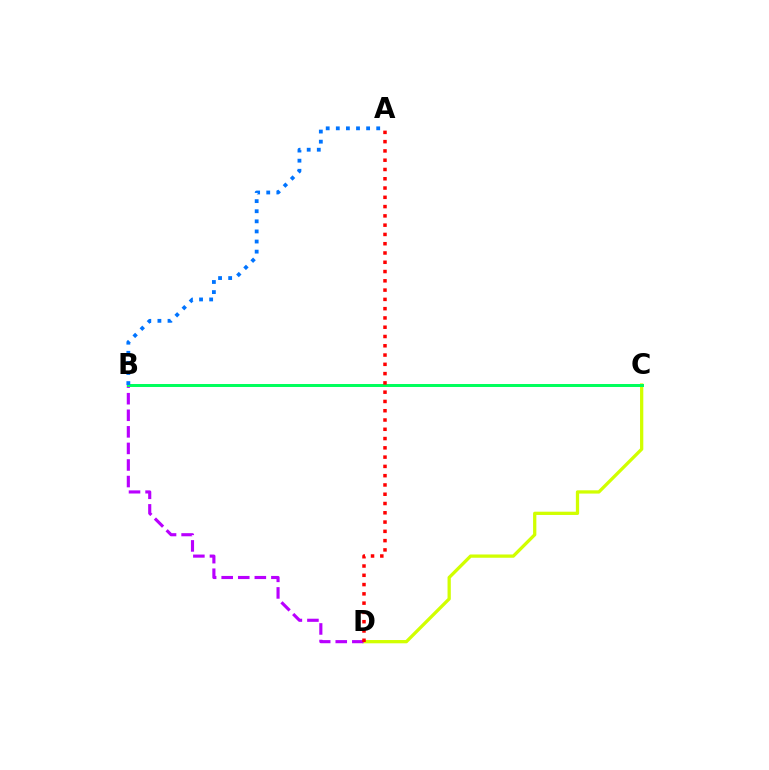{('C', 'D'): [{'color': '#d1ff00', 'line_style': 'solid', 'thickness': 2.36}], ('B', 'D'): [{'color': '#b900ff', 'line_style': 'dashed', 'thickness': 2.25}], ('B', 'C'): [{'color': '#00ff5c', 'line_style': 'solid', 'thickness': 2.15}], ('A', 'B'): [{'color': '#0074ff', 'line_style': 'dotted', 'thickness': 2.74}], ('A', 'D'): [{'color': '#ff0000', 'line_style': 'dotted', 'thickness': 2.52}]}